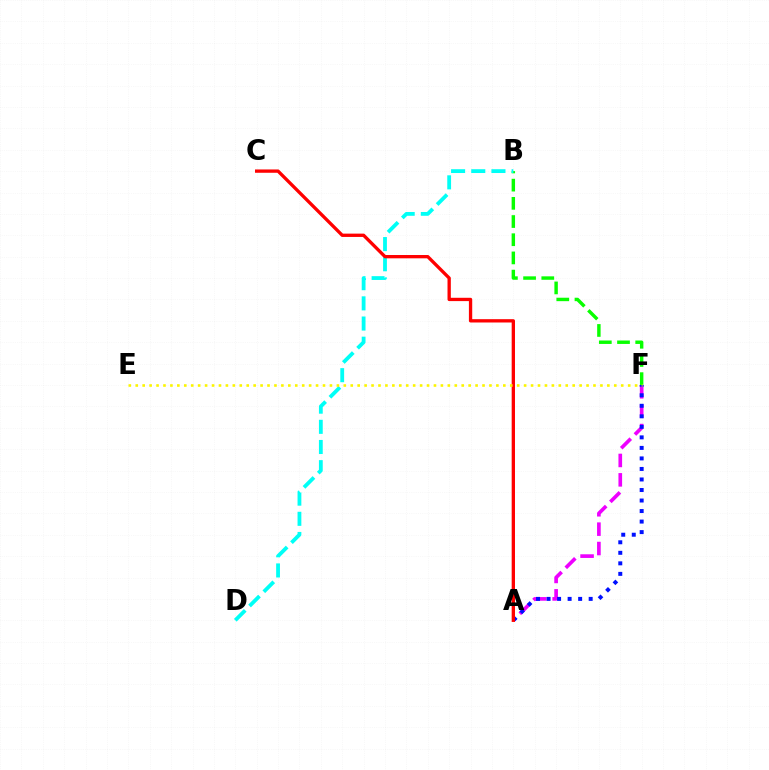{('A', 'F'): [{'color': '#ee00ff', 'line_style': 'dashed', 'thickness': 2.63}, {'color': '#0010ff', 'line_style': 'dotted', 'thickness': 2.86}], ('B', 'F'): [{'color': '#08ff00', 'line_style': 'dashed', 'thickness': 2.47}], ('B', 'D'): [{'color': '#00fff6', 'line_style': 'dashed', 'thickness': 2.74}], ('A', 'C'): [{'color': '#ff0000', 'line_style': 'solid', 'thickness': 2.39}], ('E', 'F'): [{'color': '#fcf500', 'line_style': 'dotted', 'thickness': 1.88}]}